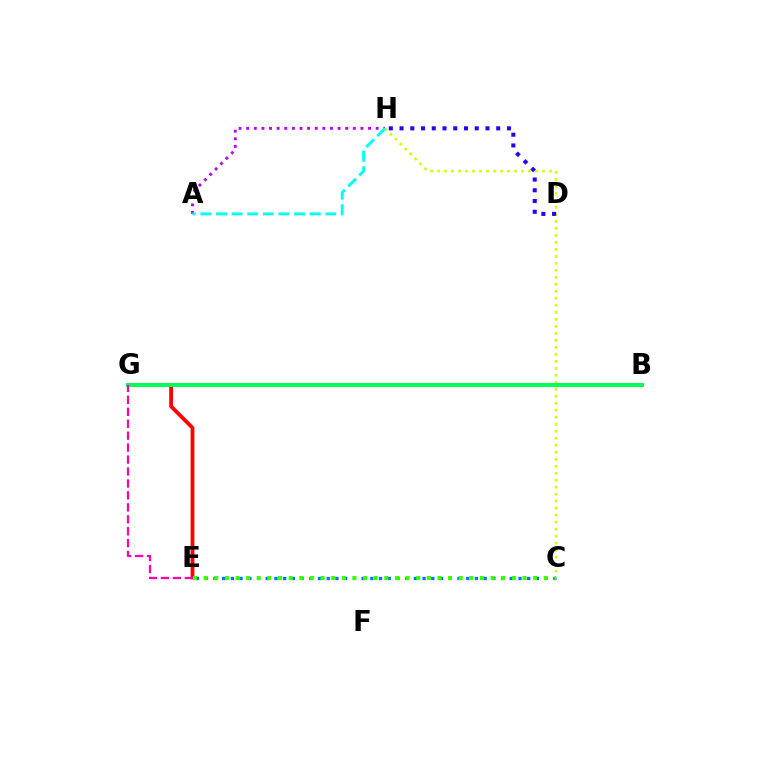{('E', 'G'): [{'color': '#ff0000', 'line_style': 'solid', 'thickness': 2.73}, {'color': '#ff00ac', 'line_style': 'dashed', 'thickness': 1.62}], ('A', 'H'): [{'color': '#b900ff', 'line_style': 'dotted', 'thickness': 2.07}, {'color': '#00fff6', 'line_style': 'dashed', 'thickness': 2.12}], ('B', 'G'): [{'color': '#ff9400', 'line_style': 'solid', 'thickness': 2.64}, {'color': '#00ff5c', 'line_style': 'solid', 'thickness': 2.81}], ('C', 'E'): [{'color': '#0074ff', 'line_style': 'dotted', 'thickness': 2.37}, {'color': '#3dff00', 'line_style': 'dotted', 'thickness': 2.89}], ('C', 'H'): [{'color': '#d1ff00', 'line_style': 'dotted', 'thickness': 1.9}], ('D', 'H'): [{'color': '#2500ff', 'line_style': 'dotted', 'thickness': 2.92}]}